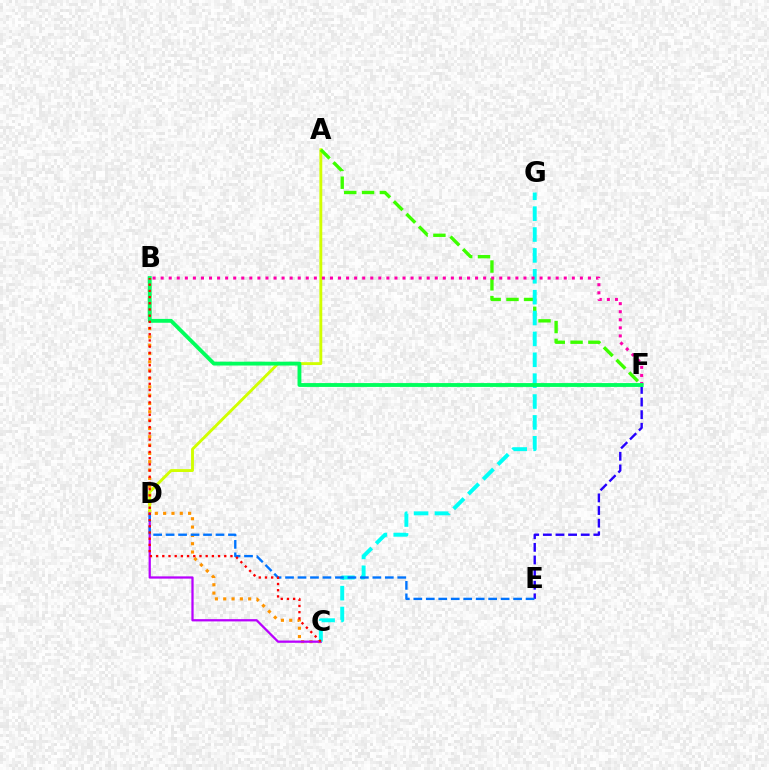{('B', 'C'): [{'color': '#ff9400', 'line_style': 'dotted', 'thickness': 2.26}, {'color': '#ff0000', 'line_style': 'dotted', 'thickness': 1.68}], ('A', 'D'): [{'color': '#d1ff00', 'line_style': 'solid', 'thickness': 2.07}], ('A', 'F'): [{'color': '#3dff00', 'line_style': 'dashed', 'thickness': 2.42}], ('C', 'D'): [{'color': '#b900ff', 'line_style': 'solid', 'thickness': 1.63}], ('E', 'F'): [{'color': '#2500ff', 'line_style': 'dashed', 'thickness': 1.71}], ('C', 'G'): [{'color': '#00fff6', 'line_style': 'dashed', 'thickness': 2.84}], ('B', 'F'): [{'color': '#ff00ac', 'line_style': 'dotted', 'thickness': 2.19}, {'color': '#00ff5c', 'line_style': 'solid', 'thickness': 2.77}], ('D', 'E'): [{'color': '#0074ff', 'line_style': 'dashed', 'thickness': 1.69}]}